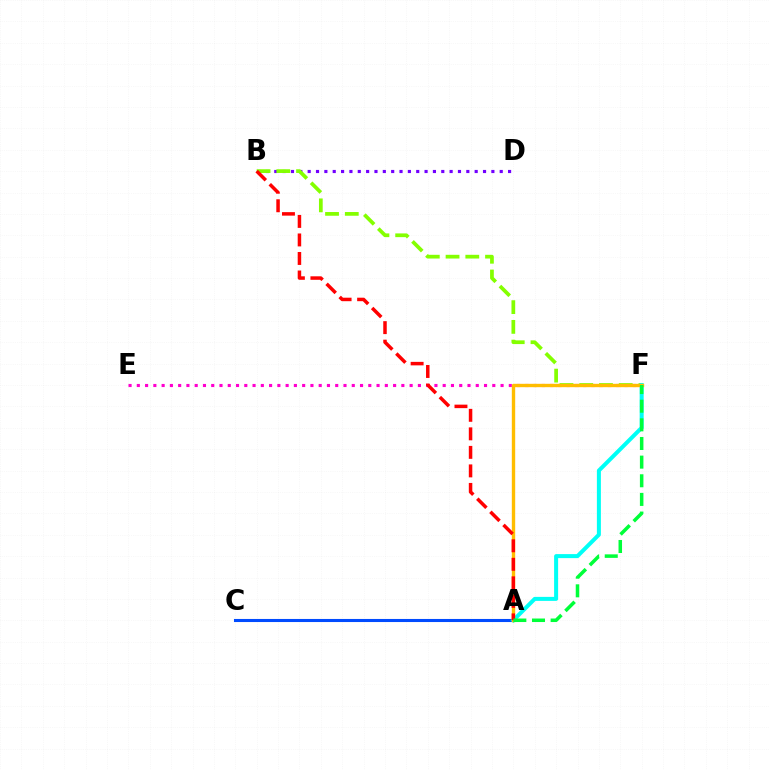{('B', 'D'): [{'color': '#7200ff', 'line_style': 'dotted', 'thickness': 2.27}], ('E', 'F'): [{'color': '#ff00cf', 'line_style': 'dotted', 'thickness': 2.25}], ('B', 'F'): [{'color': '#84ff00', 'line_style': 'dashed', 'thickness': 2.68}], ('A', 'C'): [{'color': '#004bff', 'line_style': 'solid', 'thickness': 2.22}], ('A', 'F'): [{'color': '#00fff6', 'line_style': 'solid', 'thickness': 2.89}, {'color': '#ffbd00', 'line_style': 'solid', 'thickness': 2.43}, {'color': '#00ff39', 'line_style': 'dashed', 'thickness': 2.53}], ('A', 'B'): [{'color': '#ff0000', 'line_style': 'dashed', 'thickness': 2.52}]}